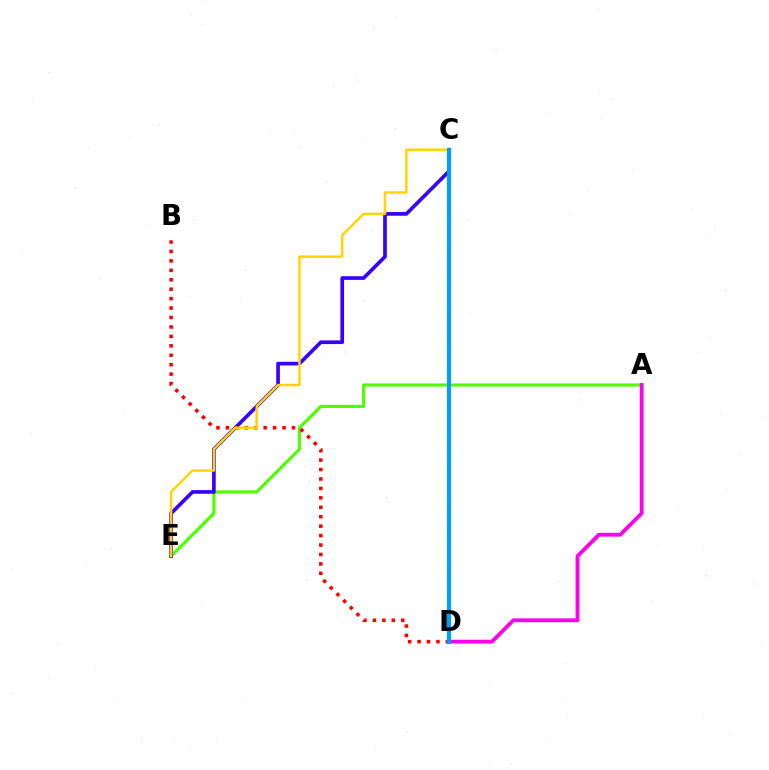{('A', 'E'): [{'color': '#4fff00', 'line_style': 'solid', 'thickness': 2.29}], ('C', 'D'): [{'color': '#00ff86', 'line_style': 'dashed', 'thickness': 2.89}, {'color': '#009eff', 'line_style': 'solid', 'thickness': 2.98}], ('A', 'D'): [{'color': '#ff00ed', 'line_style': 'solid', 'thickness': 2.75}], ('C', 'E'): [{'color': '#3700ff', 'line_style': 'solid', 'thickness': 2.64}, {'color': '#ffd500', 'line_style': 'solid', 'thickness': 1.79}], ('B', 'D'): [{'color': '#ff0000', 'line_style': 'dotted', 'thickness': 2.56}]}